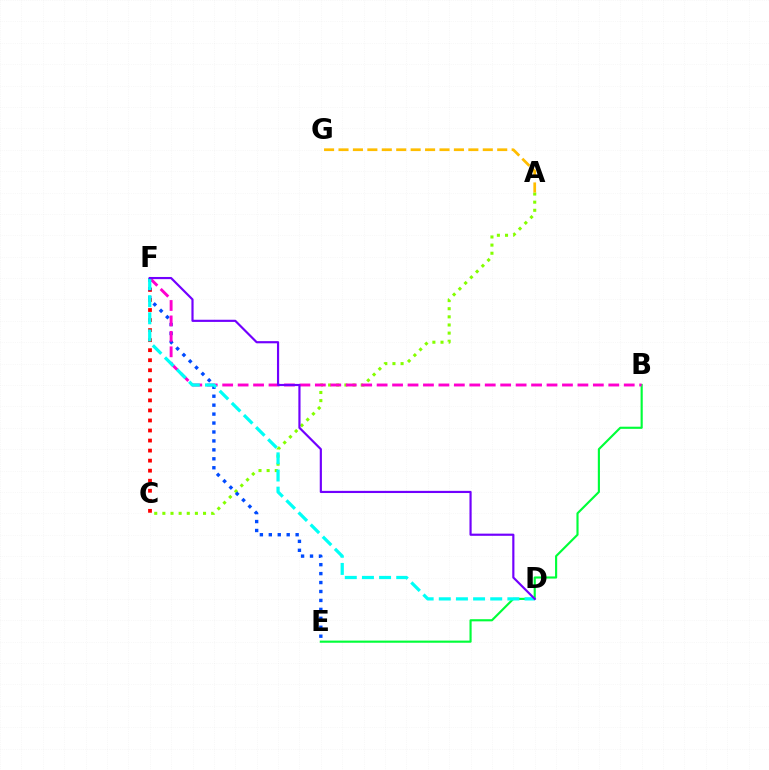{('C', 'F'): [{'color': '#ff0000', 'line_style': 'dotted', 'thickness': 2.73}], ('A', 'C'): [{'color': '#84ff00', 'line_style': 'dotted', 'thickness': 2.21}], ('B', 'E'): [{'color': '#00ff39', 'line_style': 'solid', 'thickness': 1.54}], ('E', 'F'): [{'color': '#004bff', 'line_style': 'dotted', 'thickness': 2.43}], ('B', 'F'): [{'color': '#ff00cf', 'line_style': 'dashed', 'thickness': 2.1}], ('A', 'G'): [{'color': '#ffbd00', 'line_style': 'dashed', 'thickness': 1.96}], ('D', 'F'): [{'color': '#00fff6', 'line_style': 'dashed', 'thickness': 2.33}, {'color': '#7200ff', 'line_style': 'solid', 'thickness': 1.56}]}